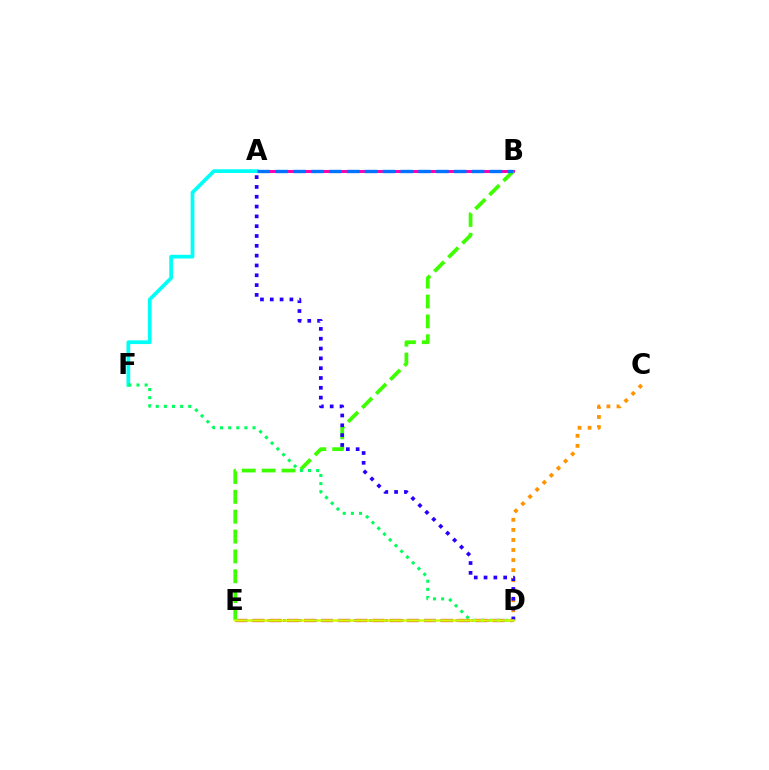{('D', 'E'): [{'color': '#ff0000', 'line_style': 'dashed', 'thickness': 2.33}, {'color': '#b900ff', 'line_style': 'dotted', 'thickness': 2.13}, {'color': '#d1ff00', 'line_style': 'solid', 'thickness': 1.8}], ('A', 'B'): [{'color': '#ff00ac', 'line_style': 'solid', 'thickness': 2.13}, {'color': '#0074ff', 'line_style': 'dashed', 'thickness': 2.43}], ('A', 'F'): [{'color': '#00fff6', 'line_style': 'solid', 'thickness': 2.67}], ('B', 'E'): [{'color': '#3dff00', 'line_style': 'dashed', 'thickness': 2.7}], ('C', 'D'): [{'color': '#ff9400', 'line_style': 'dotted', 'thickness': 2.73}], ('D', 'F'): [{'color': '#00ff5c', 'line_style': 'dotted', 'thickness': 2.21}], ('A', 'D'): [{'color': '#2500ff', 'line_style': 'dotted', 'thickness': 2.67}]}